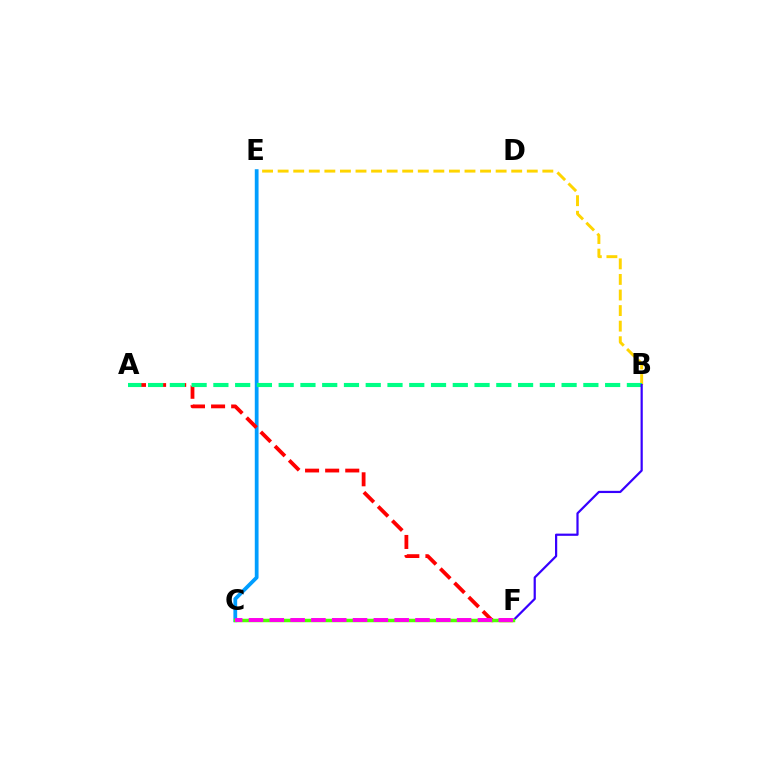{('B', 'E'): [{'color': '#ffd500', 'line_style': 'dashed', 'thickness': 2.12}], ('C', 'E'): [{'color': '#009eff', 'line_style': 'solid', 'thickness': 2.71}], ('A', 'F'): [{'color': '#ff0000', 'line_style': 'dashed', 'thickness': 2.73}], ('A', 'B'): [{'color': '#00ff86', 'line_style': 'dashed', 'thickness': 2.96}], ('B', 'F'): [{'color': '#3700ff', 'line_style': 'solid', 'thickness': 1.59}], ('C', 'F'): [{'color': '#4fff00', 'line_style': 'solid', 'thickness': 2.51}, {'color': '#ff00ed', 'line_style': 'dashed', 'thickness': 2.83}]}